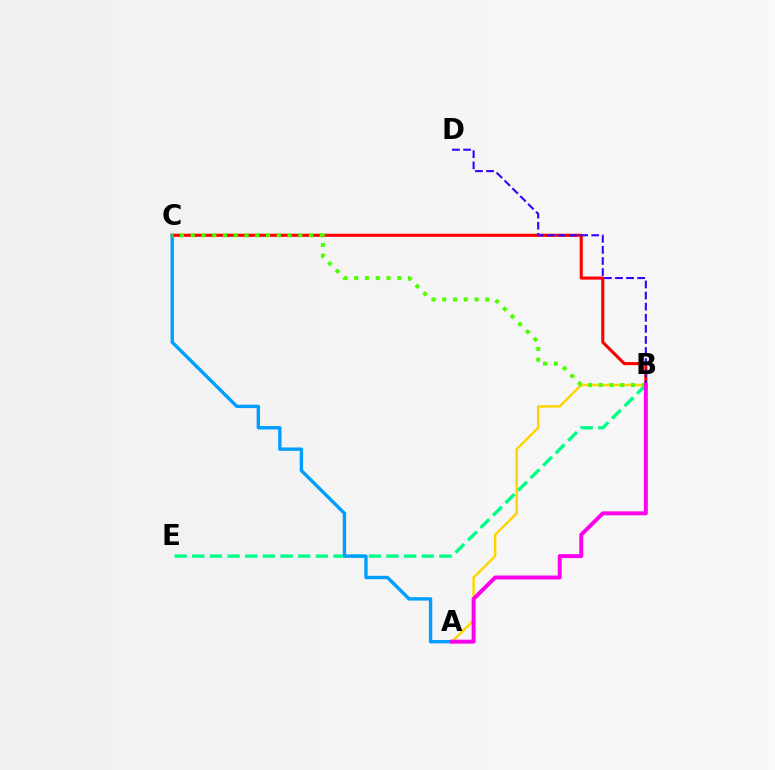{('A', 'B'): [{'color': '#ffd500', 'line_style': 'solid', 'thickness': 1.75}, {'color': '#ff00ed', 'line_style': 'solid', 'thickness': 2.84}], ('B', 'E'): [{'color': '#00ff86', 'line_style': 'dashed', 'thickness': 2.4}], ('B', 'C'): [{'color': '#ff0000', 'line_style': 'solid', 'thickness': 2.23}, {'color': '#4fff00', 'line_style': 'dotted', 'thickness': 2.92}], ('B', 'D'): [{'color': '#3700ff', 'line_style': 'dashed', 'thickness': 1.51}], ('A', 'C'): [{'color': '#009eff', 'line_style': 'solid', 'thickness': 2.43}]}